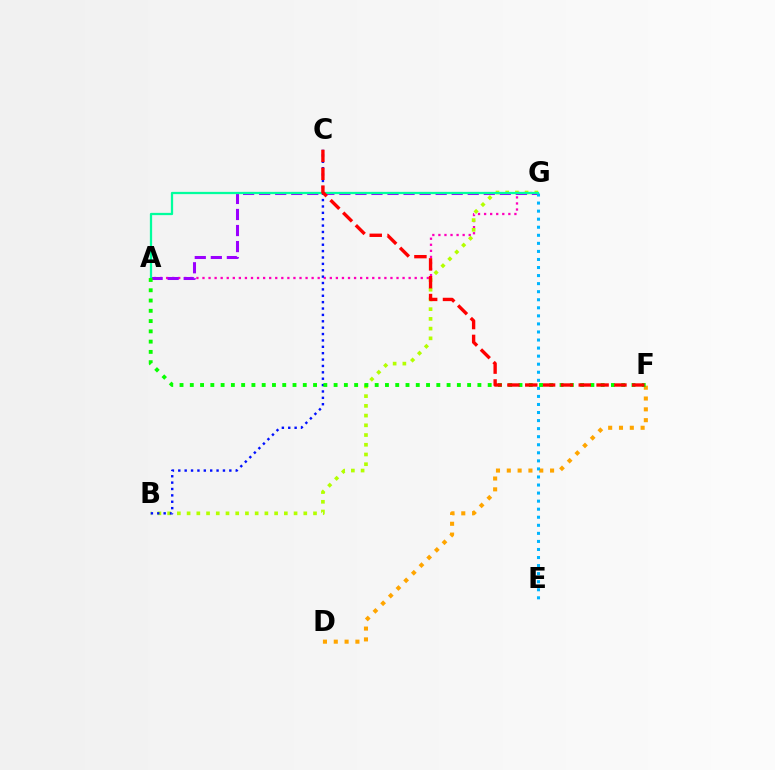{('A', 'G'): [{'color': '#ff00bd', 'line_style': 'dotted', 'thickness': 1.65}, {'color': '#9b00ff', 'line_style': 'dashed', 'thickness': 2.18}, {'color': '#00ff9d', 'line_style': 'solid', 'thickness': 1.63}], ('B', 'G'): [{'color': '#b3ff00', 'line_style': 'dotted', 'thickness': 2.64}], ('D', 'F'): [{'color': '#ffa500', 'line_style': 'dotted', 'thickness': 2.94}], ('B', 'C'): [{'color': '#0010ff', 'line_style': 'dotted', 'thickness': 1.73}], ('E', 'G'): [{'color': '#00b5ff', 'line_style': 'dotted', 'thickness': 2.19}], ('A', 'F'): [{'color': '#08ff00', 'line_style': 'dotted', 'thickness': 2.79}], ('C', 'F'): [{'color': '#ff0000', 'line_style': 'dashed', 'thickness': 2.42}]}